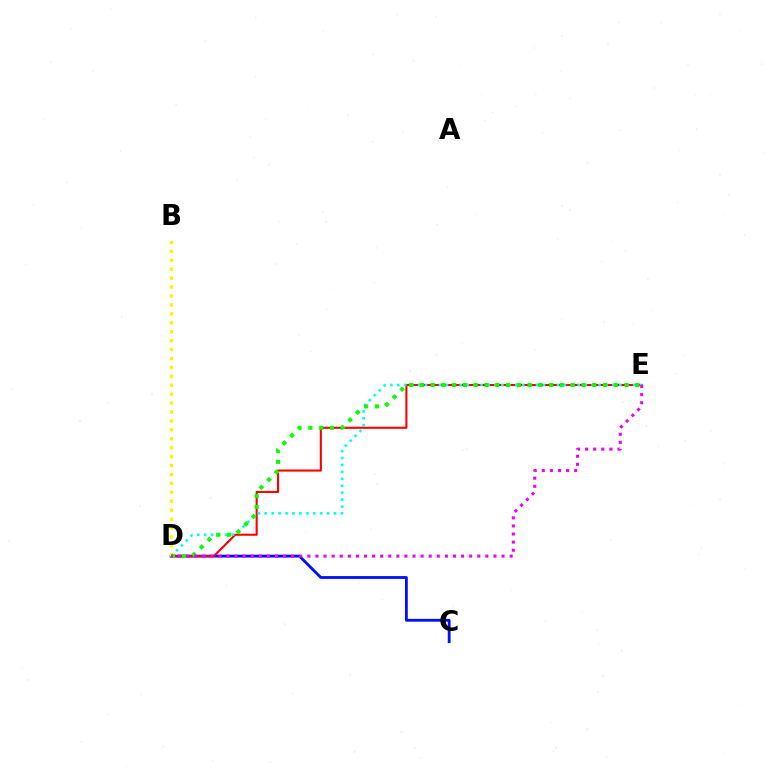{('C', 'D'): [{'color': '#0010ff', 'line_style': 'solid', 'thickness': 2.03}], ('D', 'E'): [{'color': '#ff0000', 'line_style': 'solid', 'thickness': 1.51}, {'color': '#00fff6', 'line_style': 'dotted', 'thickness': 1.89}, {'color': '#08ff00', 'line_style': 'dotted', 'thickness': 2.93}, {'color': '#ee00ff', 'line_style': 'dotted', 'thickness': 2.2}], ('B', 'D'): [{'color': '#fcf500', 'line_style': 'dotted', 'thickness': 2.42}]}